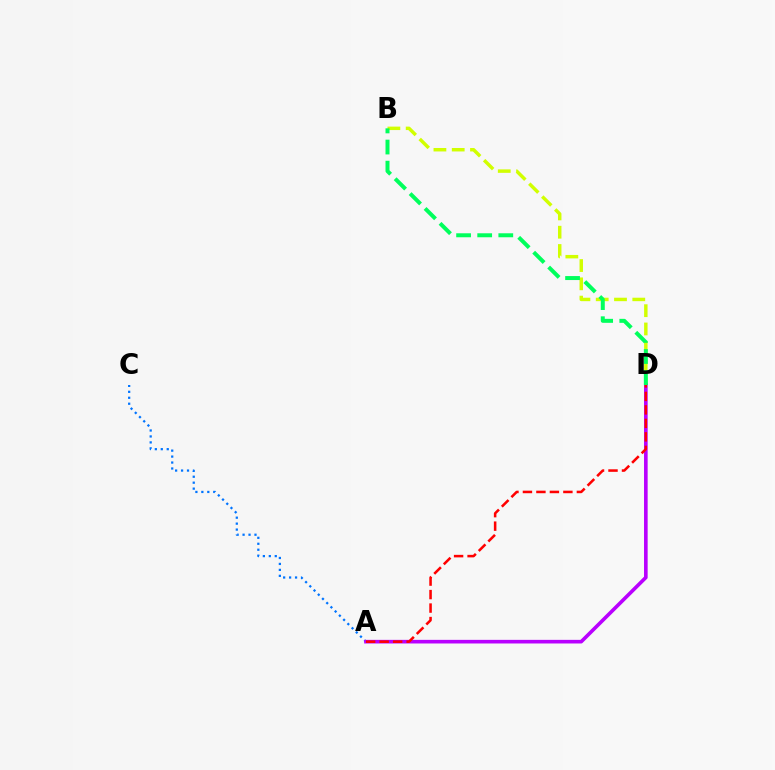{('A', 'C'): [{'color': '#0074ff', 'line_style': 'dotted', 'thickness': 1.62}], ('B', 'D'): [{'color': '#d1ff00', 'line_style': 'dashed', 'thickness': 2.48}, {'color': '#00ff5c', 'line_style': 'dashed', 'thickness': 2.87}], ('A', 'D'): [{'color': '#b900ff', 'line_style': 'solid', 'thickness': 2.61}, {'color': '#ff0000', 'line_style': 'dashed', 'thickness': 1.83}]}